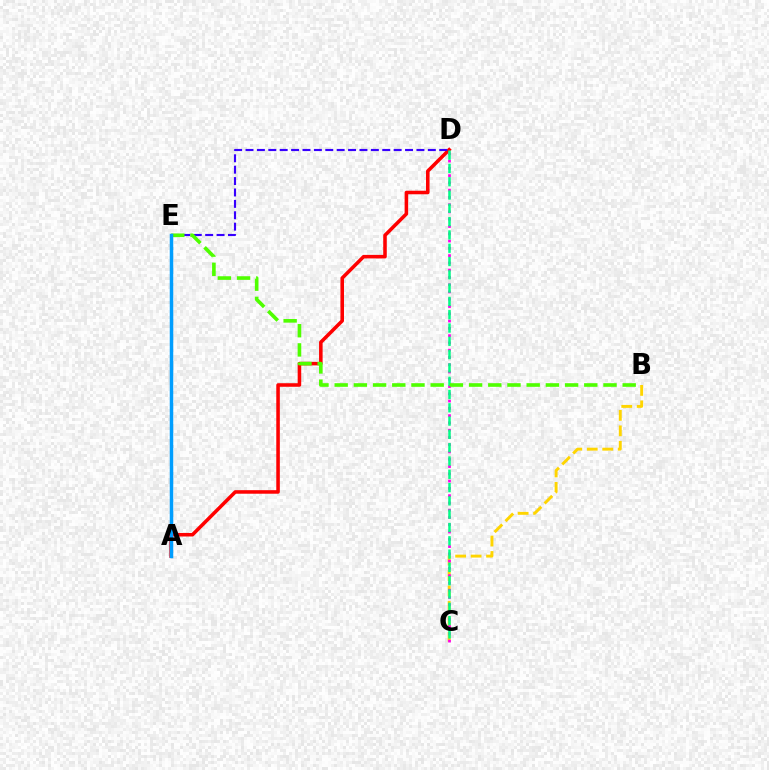{('A', 'D'): [{'color': '#ff0000', 'line_style': 'solid', 'thickness': 2.56}], ('B', 'C'): [{'color': '#ffd500', 'line_style': 'dashed', 'thickness': 2.1}], ('C', 'D'): [{'color': '#ff00ed', 'line_style': 'dotted', 'thickness': 1.98}, {'color': '#00ff86', 'line_style': 'dashed', 'thickness': 1.81}], ('D', 'E'): [{'color': '#3700ff', 'line_style': 'dashed', 'thickness': 1.55}], ('B', 'E'): [{'color': '#4fff00', 'line_style': 'dashed', 'thickness': 2.61}], ('A', 'E'): [{'color': '#009eff', 'line_style': 'solid', 'thickness': 2.52}]}